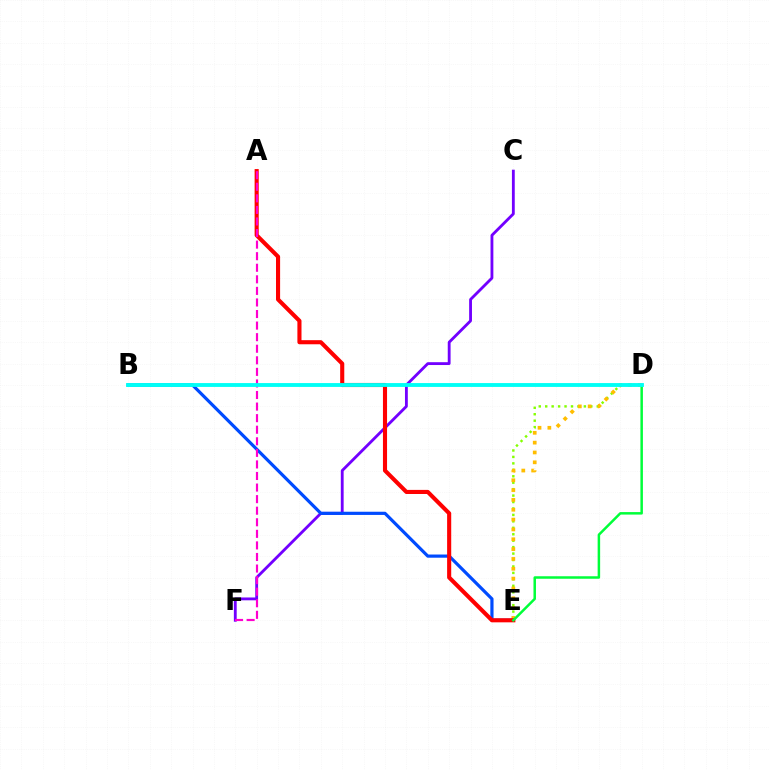{('D', 'E'): [{'color': '#84ff00', 'line_style': 'dotted', 'thickness': 1.75}, {'color': '#ffbd00', 'line_style': 'dotted', 'thickness': 2.67}, {'color': '#00ff39', 'line_style': 'solid', 'thickness': 1.8}], ('C', 'F'): [{'color': '#7200ff', 'line_style': 'solid', 'thickness': 2.04}], ('B', 'E'): [{'color': '#004bff', 'line_style': 'solid', 'thickness': 2.3}], ('A', 'E'): [{'color': '#ff0000', 'line_style': 'solid', 'thickness': 2.95}], ('A', 'F'): [{'color': '#ff00cf', 'line_style': 'dashed', 'thickness': 1.57}], ('B', 'D'): [{'color': '#00fff6', 'line_style': 'solid', 'thickness': 2.77}]}